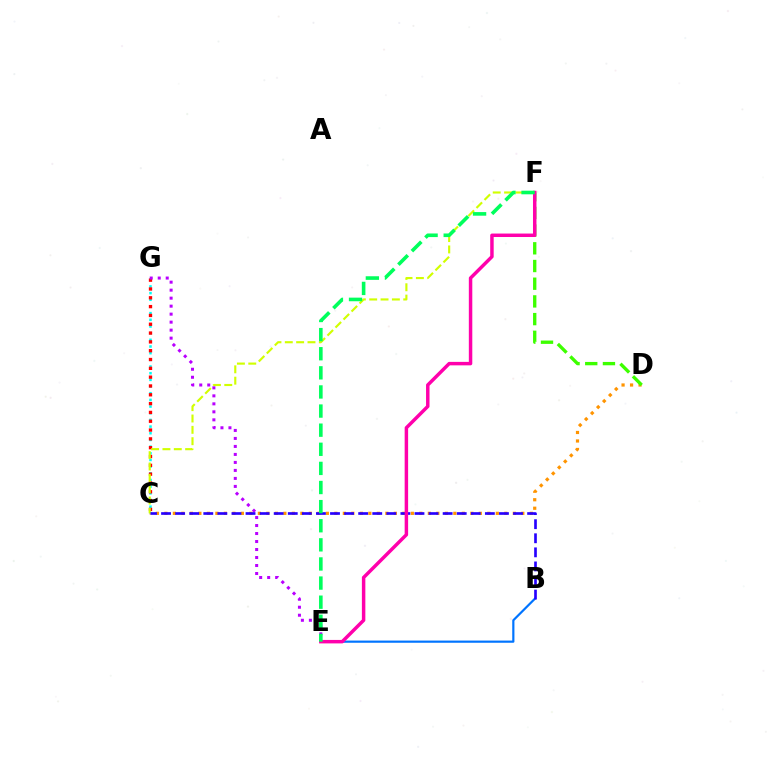{('C', 'G'): [{'color': '#00fff6', 'line_style': 'dotted', 'thickness': 1.81}, {'color': '#ff0000', 'line_style': 'dotted', 'thickness': 2.4}], ('C', 'D'): [{'color': '#ff9400', 'line_style': 'dotted', 'thickness': 2.31}], ('B', 'E'): [{'color': '#0074ff', 'line_style': 'solid', 'thickness': 1.58}], ('D', 'F'): [{'color': '#3dff00', 'line_style': 'dashed', 'thickness': 2.4}], ('C', 'F'): [{'color': '#d1ff00', 'line_style': 'dashed', 'thickness': 1.54}], ('E', 'G'): [{'color': '#b900ff', 'line_style': 'dotted', 'thickness': 2.17}], ('B', 'C'): [{'color': '#2500ff', 'line_style': 'dashed', 'thickness': 1.91}], ('E', 'F'): [{'color': '#ff00ac', 'line_style': 'solid', 'thickness': 2.49}, {'color': '#00ff5c', 'line_style': 'dashed', 'thickness': 2.6}]}